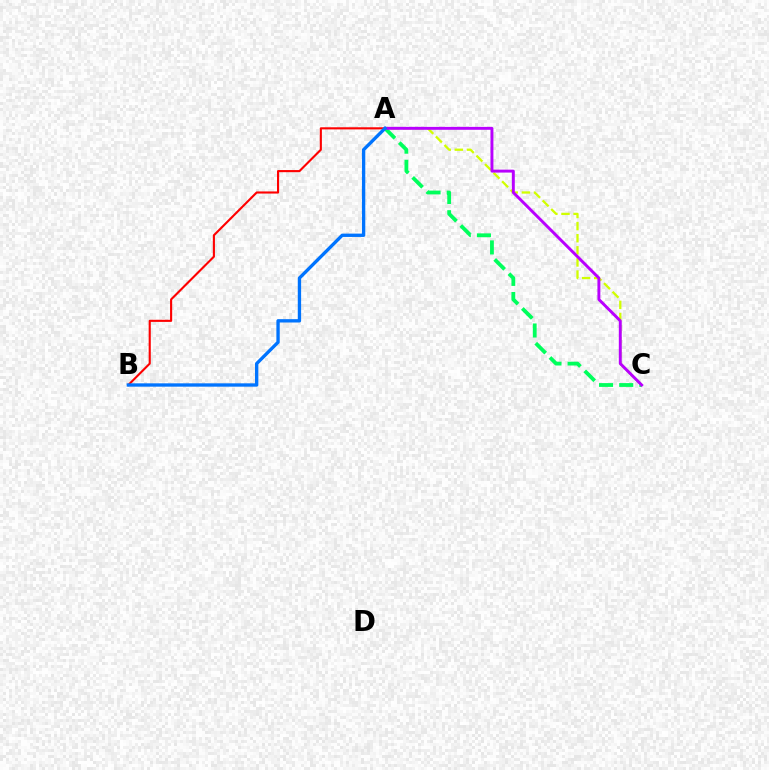{('A', 'B'): [{'color': '#ff0000', 'line_style': 'solid', 'thickness': 1.53}, {'color': '#0074ff', 'line_style': 'solid', 'thickness': 2.4}], ('A', 'C'): [{'color': '#d1ff00', 'line_style': 'dashed', 'thickness': 1.65}, {'color': '#00ff5c', 'line_style': 'dashed', 'thickness': 2.74}, {'color': '#b900ff', 'line_style': 'solid', 'thickness': 2.11}]}